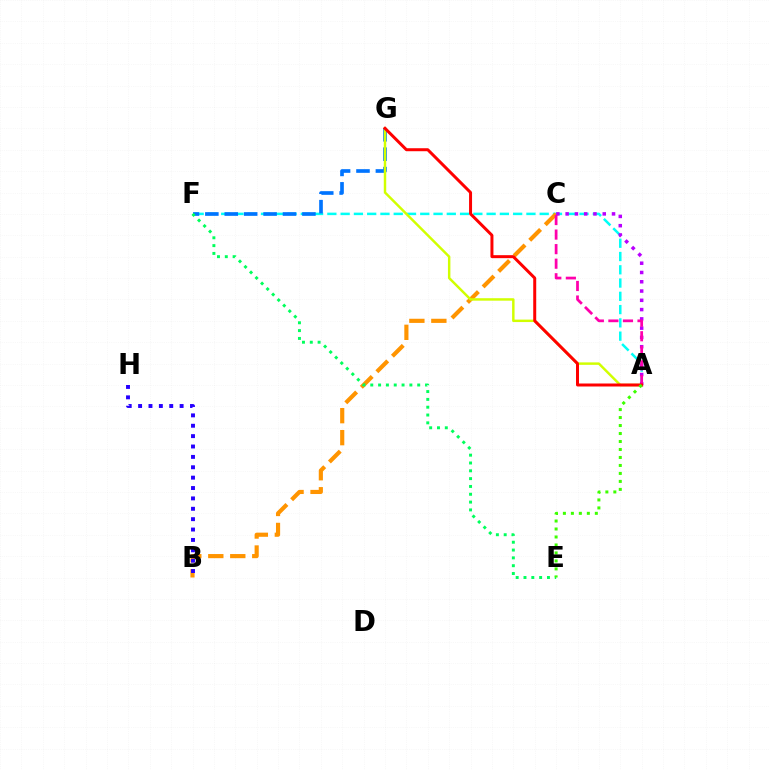{('A', 'F'): [{'color': '#00fff6', 'line_style': 'dashed', 'thickness': 1.8}], ('B', 'C'): [{'color': '#ff9400', 'line_style': 'dashed', 'thickness': 2.99}], ('F', 'G'): [{'color': '#0074ff', 'line_style': 'dashed', 'thickness': 2.64}], ('A', 'G'): [{'color': '#d1ff00', 'line_style': 'solid', 'thickness': 1.77}, {'color': '#ff0000', 'line_style': 'solid', 'thickness': 2.15}], ('E', 'F'): [{'color': '#00ff5c', 'line_style': 'dotted', 'thickness': 2.12}], ('A', 'C'): [{'color': '#b900ff', 'line_style': 'dotted', 'thickness': 2.52}, {'color': '#ff00ac', 'line_style': 'dashed', 'thickness': 1.98}], ('A', 'E'): [{'color': '#3dff00', 'line_style': 'dotted', 'thickness': 2.17}], ('B', 'H'): [{'color': '#2500ff', 'line_style': 'dotted', 'thickness': 2.82}]}